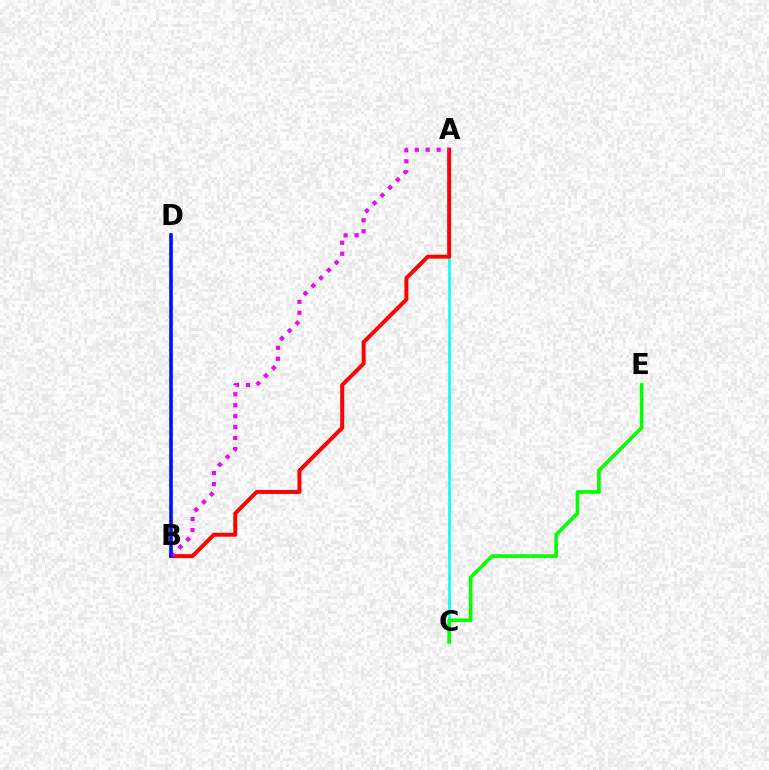{('A', 'C'): [{'color': '#00fff6', 'line_style': 'solid', 'thickness': 1.83}], ('B', 'D'): [{'color': '#fcf500', 'line_style': 'dotted', 'thickness': 1.62}, {'color': '#0010ff', 'line_style': 'solid', 'thickness': 2.62}], ('A', 'B'): [{'color': '#ff0000', 'line_style': 'solid', 'thickness': 2.86}, {'color': '#ee00ff', 'line_style': 'dotted', 'thickness': 2.98}], ('C', 'E'): [{'color': '#08ff00', 'line_style': 'solid', 'thickness': 2.64}]}